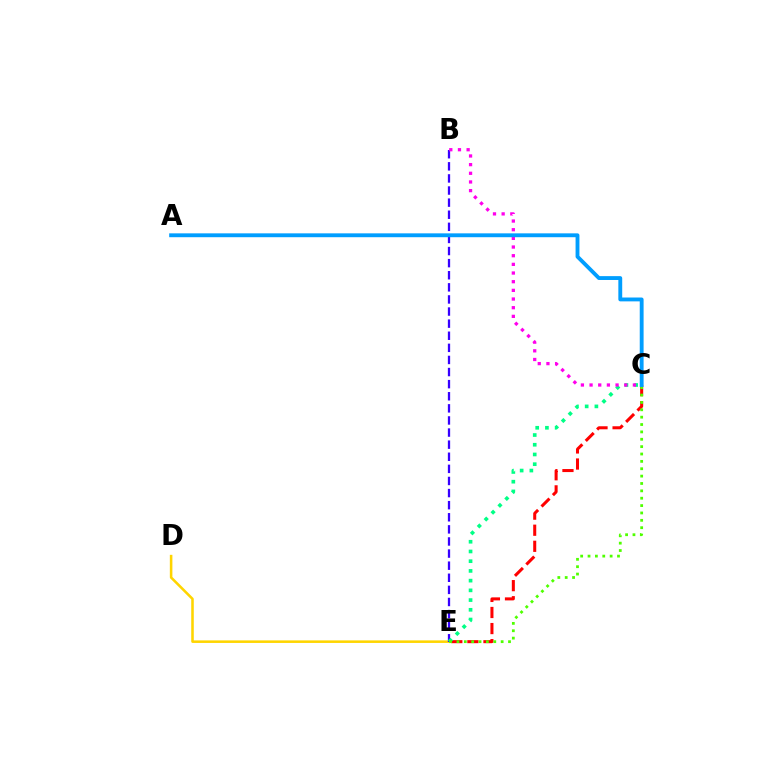{('C', 'E'): [{'color': '#ff0000', 'line_style': 'dashed', 'thickness': 2.18}, {'color': '#00ff86', 'line_style': 'dotted', 'thickness': 2.64}, {'color': '#4fff00', 'line_style': 'dotted', 'thickness': 2.0}], ('D', 'E'): [{'color': '#ffd500', 'line_style': 'solid', 'thickness': 1.84}], ('B', 'E'): [{'color': '#3700ff', 'line_style': 'dashed', 'thickness': 1.64}], ('B', 'C'): [{'color': '#ff00ed', 'line_style': 'dotted', 'thickness': 2.35}], ('A', 'C'): [{'color': '#009eff', 'line_style': 'solid', 'thickness': 2.78}]}